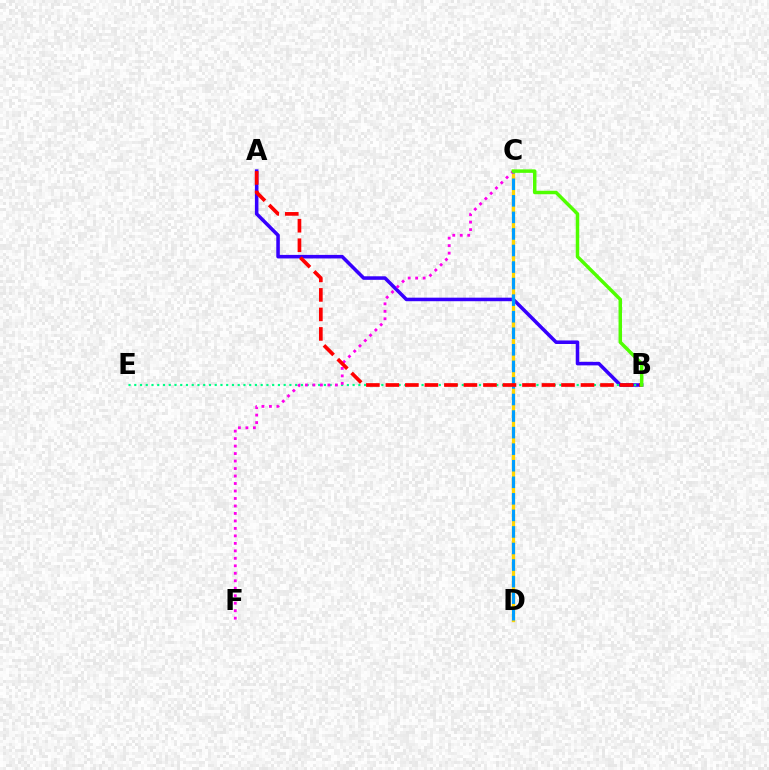{('A', 'B'): [{'color': '#3700ff', 'line_style': 'solid', 'thickness': 2.55}, {'color': '#ff0000', 'line_style': 'dashed', 'thickness': 2.65}], ('C', 'D'): [{'color': '#ffd500', 'line_style': 'solid', 'thickness': 2.38}, {'color': '#009eff', 'line_style': 'dashed', 'thickness': 2.25}], ('B', 'E'): [{'color': '#00ff86', 'line_style': 'dotted', 'thickness': 1.56}], ('C', 'F'): [{'color': '#ff00ed', 'line_style': 'dotted', 'thickness': 2.03}], ('B', 'C'): [{'color': '#4fff00', 'line_style': 'solid', 'thickness': 2.5}]}